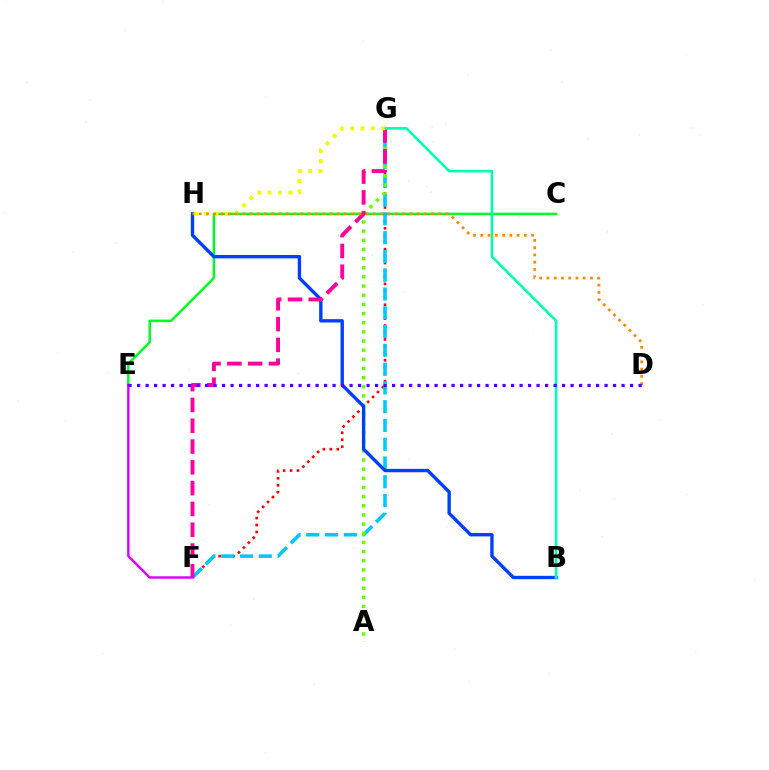{('C', 'E'): [{'color': '#00ff27', 'line_style': 'solid', 'thickness': 1.82}], ('F', 'G'): [{'color': '#ff0000', 'line_style': 'dotted', 'thickness': 1.89}, {'color': '#00c7ff', 'line_style': 'dashed', 'thickness': 2.55}, {'color': '#ff00a0', 'line_style': 'dashed', 'thickness': 2.83}], ('A', 'G'): [{'color': '#66ff00', 'line_style': 'dotted', 'thickness': 2.49}], ('B', 'H'): [{'color': '#003fff', 'line_style': 'solid', 'thickness': 2.43}], ('B', 'G'): [{'color': '#00ffaf', 'line_style': 'solid', 'thickness': 1.87}], ('G', 'H'): [{'color': '#eeff00', 'line_style': 'dotted', 'thickness': 2.8}], ('D', 'H'): [{'color': '#ff8800', 'line_style': 'dotted', 'thickness': 1.97}], ('E', 'F'): [{'color': '#d600ff', 'line_style': 'solid', 'thickness': 1.72}], ('D', 'E'): [{'color': '#4f00ff', 'line_style': 'dotted', 'thickness': 2.31}]}